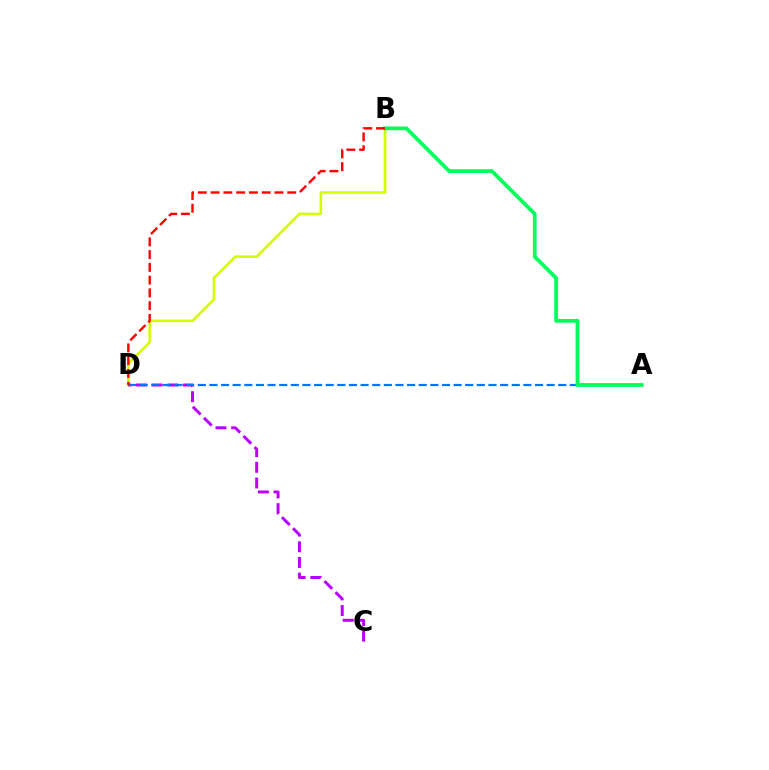{('B', 'D'): [{'color': '#d1ff00', 'line_style': 'solid', 'thickness': 1.88}, {'color': '#ff0000', 'line_style': 'dashed', 'thickness': 1.73}], ('C', 'D'): [{'color': '#b900ff', 'line_style': 'dashed', 'thickness': 2.13}], ('A', 'D'): [{'color': '#0074ff', 'line_style': 'dashed', 'thickness': 1.58}], ('A', 'B'): [{'color': '#00ff5c', 'line_style': 'solid', 'thickness': 2.72}]}